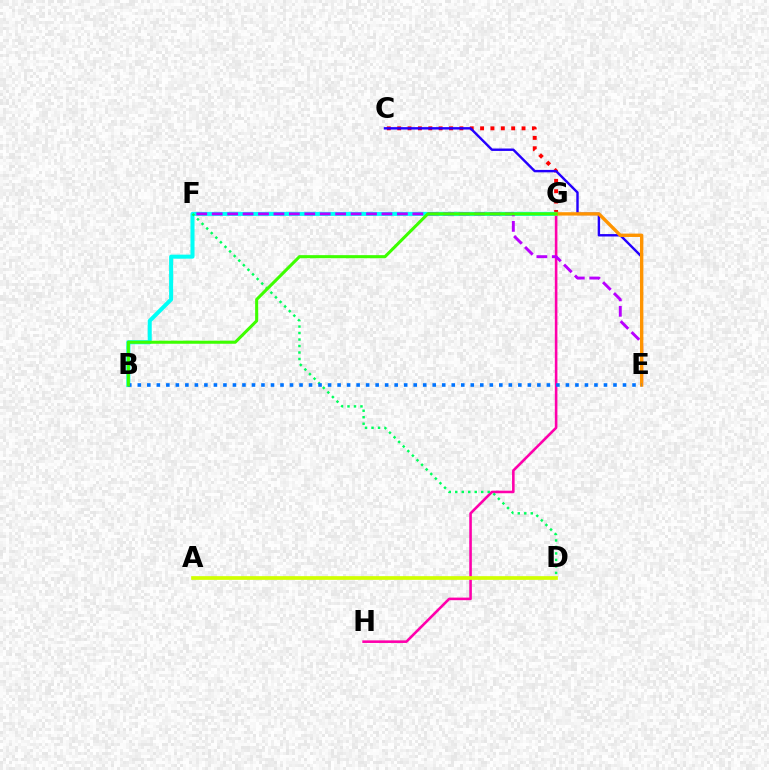{('G', 'H'): [{'color': '#ff00ac', 'line_style': 'solid', 'thickness': 1.87}], ('C', 'G'): [{'color': '#ff0000', 'line_style': 'dotted', 'thickness': 2.82}], ('B', 'G'): [{'color': '#00fff6', 'line_style': 'solid', 'thickness': 2.9}, {'color': '#3dff00', 'line_style': 'solid', 'thickness': 2.2}], ('D', 'F'): [{'color': '#00ff5c', 'line_style': 'dotted', 'thickness': 1.76}], ('E', 'F'): [{'color': '#b900ff', 'line_style': 'dashed', 'thickness': 2.1}], ('C', 'E'): [{'color': '#2500ff', 'line_style': 'solid', 'thickness': 1.74}], ('E', 'G'): [{'color': '#ff9400', 'line_style': 'solid', 'thickness': 2.42}], ('B', 'E'): [{'color': '#0074ff', 'line_style': 'dotted', 'thickness': 2.58}], ('A', 'D'): [{'color': '#d1ff00', 'line_style': 'solid', 'thickness': 2.66}]}